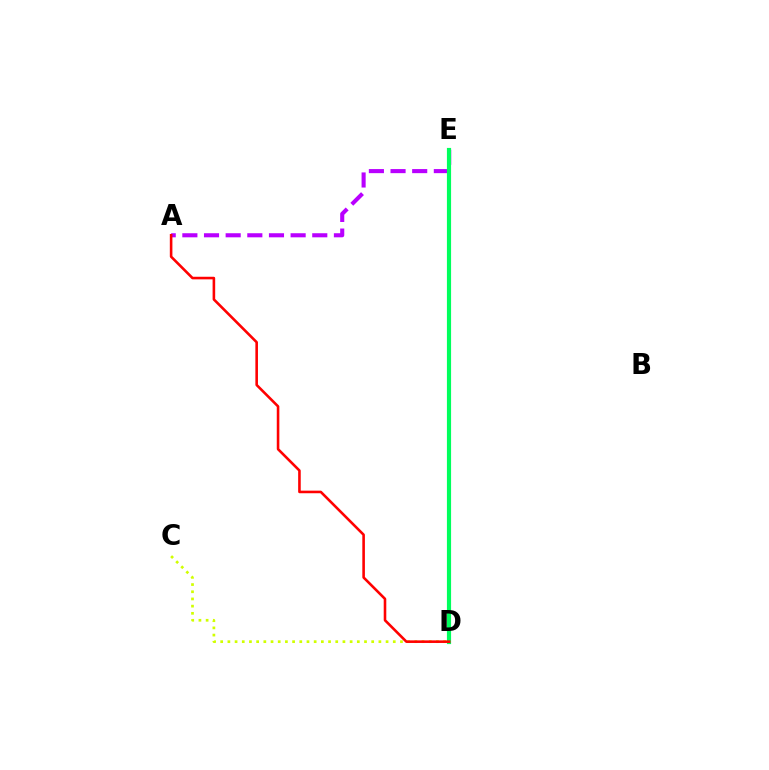{('D', 'E'): [{'color': '#0074ff', 'line_style': 'dotted', 'thickness': 1.98}, {'color': '#00ff5c', 'line_style': 'solid', 'thickness': 3.0}], ('C', 'D'): [{'color': '#d1ff00', 'line_style': 'dotted', 'thickness': 1.95}], ('A', 'E'): [{'color': '#b900ff', 'line_style': 'dashed', 'thickness': 2.94}], ('A', 'D'): [{'color': '#ff0000', 'line_style': 'solid', 'thickness': 1.86}]}